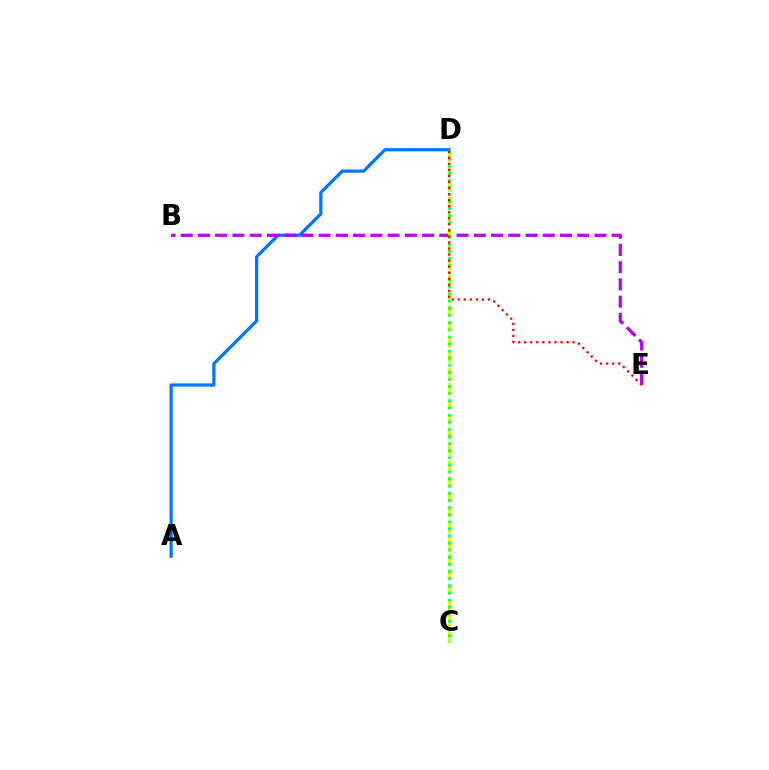{('A', 'D'): [{'color': '#0074ff', 'line_style': 'solid', 'thickness': 2.32}], ('B', 'E'): [{'color': '#b900ff', 'line_style': 'dashed', 'thickness': 2.34}], ('C', 'D'): [{'color': '#d1ff00', 'line_style': 'dashed', 'thickness': 2.11}, {'color': '#00ff5c', 'line_style': 'dotted', 'thickness': 1.93}], ('D', 'E'): [{'color': '#ff0000', 'line_style': 'dotted', 'thickness': 1.64}]}